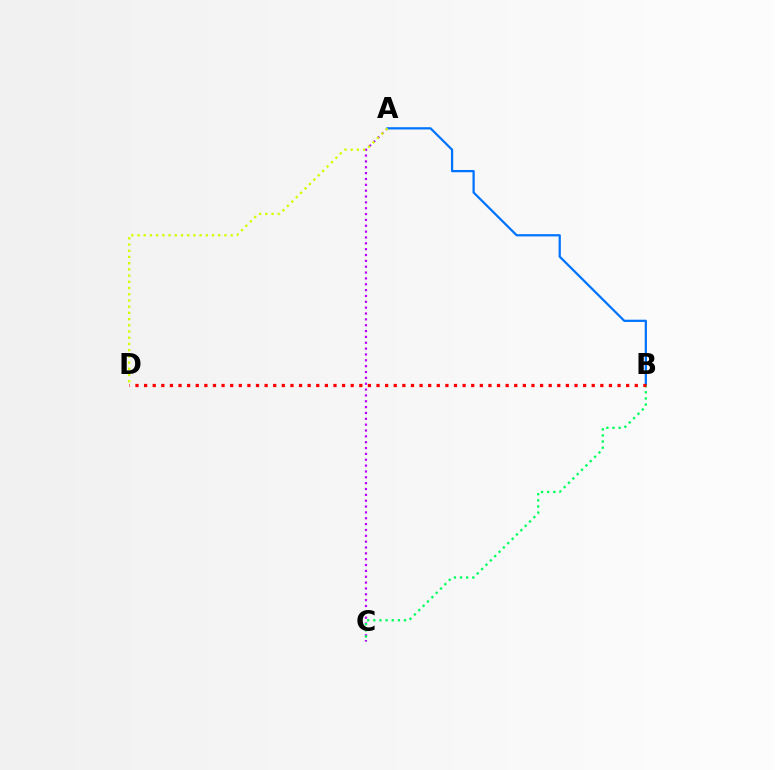{('A', 'C'): [{'color': '#b900ff', 'line_style': 'dotted', 'thickness': 1.59}], ('A', 'B'): [{'color': '#0074ff', 'line_style': 'solid', 'thickness': 1.62}], ('B', 'C'): [{'color': '#00ff5c', 'line_style': 'dotted', 'thickness': 1.67}], ('B', 'D'): [{'color': '#ff0000', 'line_style': 'dotted', 'thickness': 2.34}], ('A', 'D'): [{'color': '#d1ff00', 'line_style': 'dotted', 'thickness': 1.69}]}